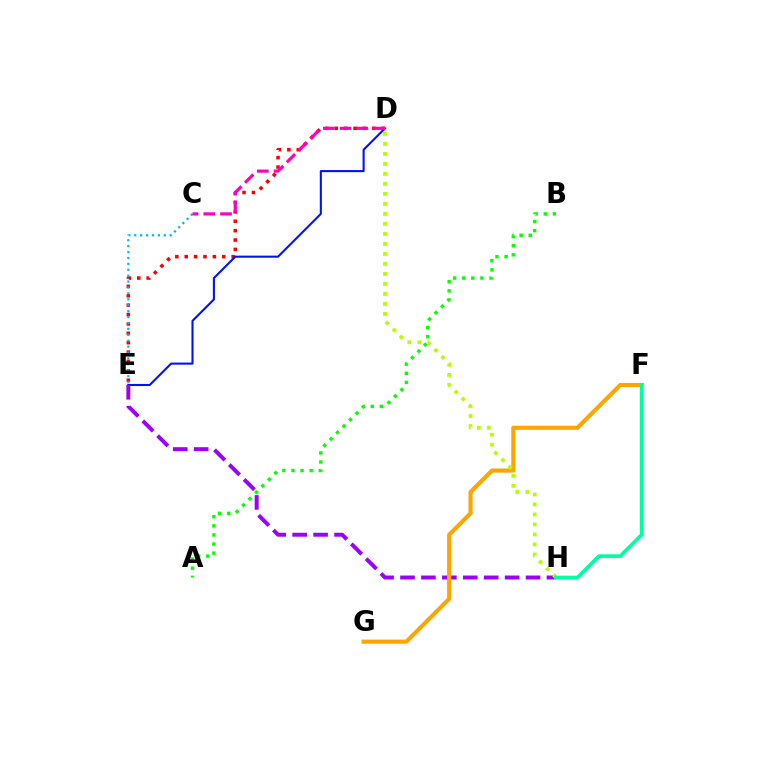{('D', 'E'): [{'color': '#ff0000', 'line_style': 'dotted', 'thickness': 2.55}, {'color': '#0010ff', 'line_style': 'solid', 'thickness': 1.5}], ('C', 'E'): [{'color': '#00b5ff', 'line_style': 'dotted', 'thickness': 1.61}], ('E', 'H'): [{'color': '#9b00ff', 'line_style': 'dashed', 'thickness': 2.84}], ('F', 'G'): [{'color': '#ffa500', 'line_style': 'solid', 'thickness': 2.98}], ('D', 'H'): [{'color': '#b3ff00', 'line_style': 'dotted', 'thickness': 2.72}], ('F', 'H'): [{'color': '#00ff9d', 'line_style': 'solid', 'thickness': 2.64}], ('A', 'B'): [{'color': '#08ff00', 'line_style': 'dotted', 'thickness': 2.47}], ('C', 'D'): [{'color': '#ff00bd', 'line_style': 'dashed', 'thickness': 2.28}]}